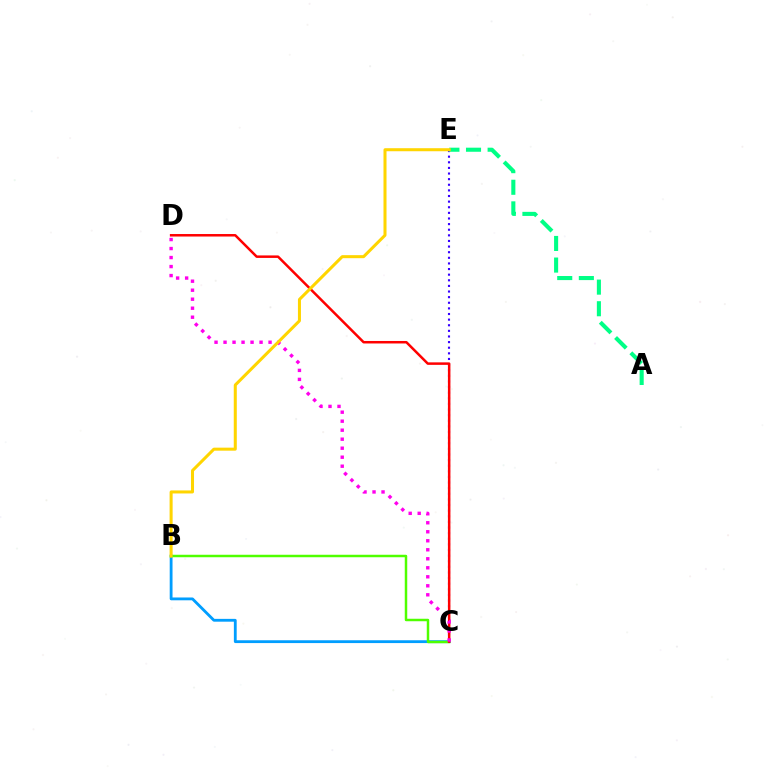{('B', 'C'): [{'color': '#009eff', 'line_style': 'solid', 'thickness': 2.03}, {'color': '#4fff00', 'line_style': 'solid', 'thickness': 1.78}], ('C', 'E'): [{'color': '#3700ff', 'line_style': 'dotted', 'thickness': 1.53}], ('A', 'E'): [{'color': '#00ff86', 'line_style': 'dashed', 'thickness': 2.94}], ('C', 'D'): [{'color': '#ff0000', 'line_style': 'solid', 'thickness': 1.8}, {'color': '#ff00ed', 'line_style': 'dotted', 'thickness': 2.45}], ('B', 'E'): [{'color': '#ffd500', 'line_style': 'solid', 'thickness': 2.18}]}